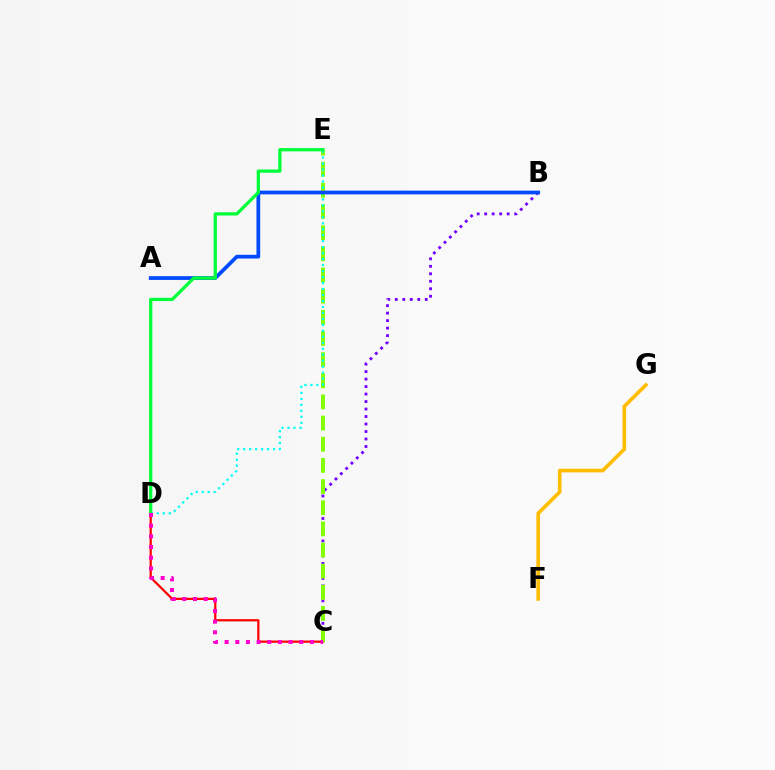{('B', 'C'): [{'color': '#7200ff', 'line_style': 'dotted', 'thickness': 2.04}], ('C', 'D'): [{'color': '#ff0000', 'line_style': 'solid', 'thickness': 1.61}, {'color': '#ff00cf', 'line_style': 'dotted', 'thickness': 2.9}], ('F', 'G'): [{'color': '#ffbd00', 'line_style': 'solid', 'thickness': 2.63}], ('C', 'E'): [{'color': '#84ff00', 'line_style': 'dashed', 'thickness': 2.87}], ('D', 'E'): [{'color': '#00fff6', 'line_style': 'dotted', 'thickness': 1.62}, {'color': '#00ff39', 'line_style': 'solid', 'thickness': 2.35}], ('A', 'B'): [{'color': '#004bff', 'line_style': 'solid', 'thickness': 2.69}]}